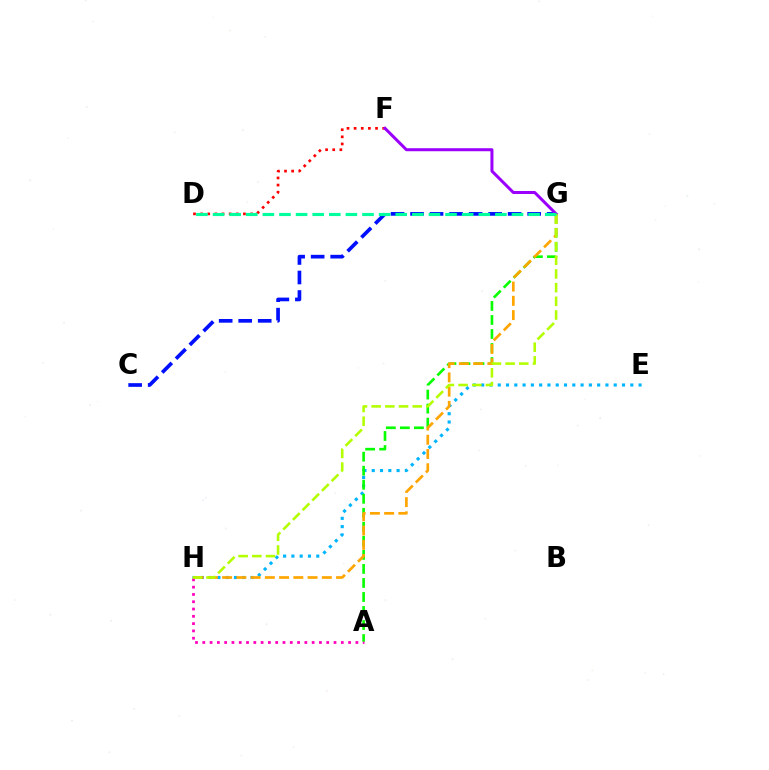{('D', 'F'): [{'color': '#ff0000', 'line_style': 'dotted', 'thickness': 1.94}], ('C', 'G'): [{'color': '#0010ff', 'line_style': 'dashed', 'thickness': 2.65}], ('E', 'H'): [{'color': '#00b5ff', 'line_style': 'dotted', 'thickness': 2.25}], ('F', 'G'): [{'color': '#9b00ff', 'line_style': 'solid', 'thickness': 2.17}], ('A', 'H'): [{'color': '#ff00bd', 'line_style': 'dotted', 'thickness': 1.98}], ('A', 'G'): [{'color': '#08ff00', 'line_style': 'dashed', 'thickness': 1.91}], ('G', 'H'): [{'color': '#ffa500', 'line_style': 'dashed', 'thickness': 1.93}, {'color': '#b3ff00', 'line_style': 'dashed', 'thickness': 1.86}], ('D', 'G'): [{'color': '#00ff9d', 'line_style': 'dashed', 'thickness': 2.26}]}